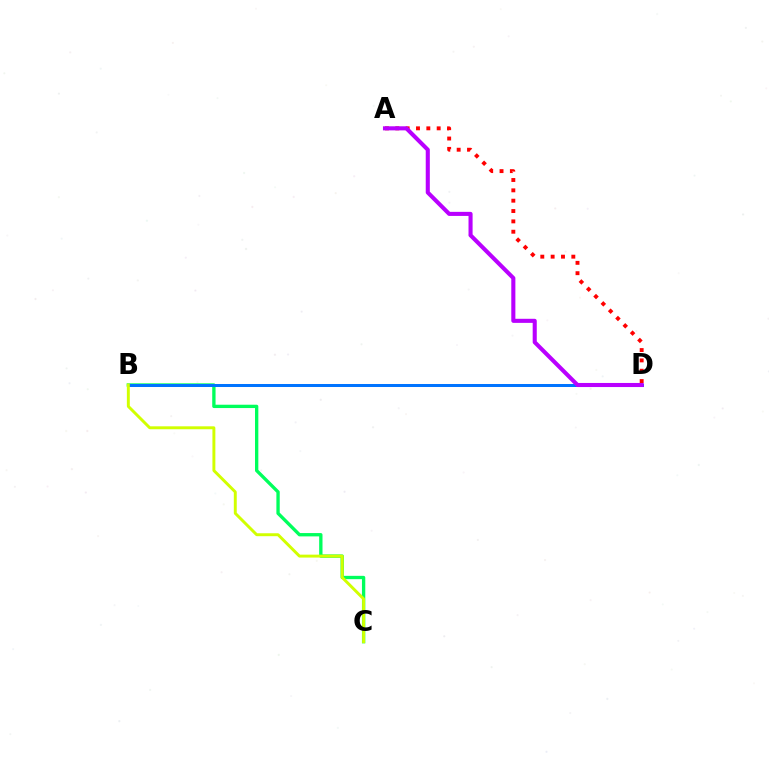{('A', 'D'): [{'color': '#ff0000', 'line_style': 'dotted', 'thickness': 2.81}, {'color': '#b900ff', 'line_style': 'solid', 'thickness': 2.94}], ('B', 'C'): [{'color': '#00ff5c', 'line_style': 'solid', 'thickness': 2.4}, {'color': '#d1ff00', 'line_style': 'solid', 'thickness': 2.11}], ('B', 'D'): [{'color': '#0074ff', 'line_style': 'solid', 'thickness': 2.17}]}